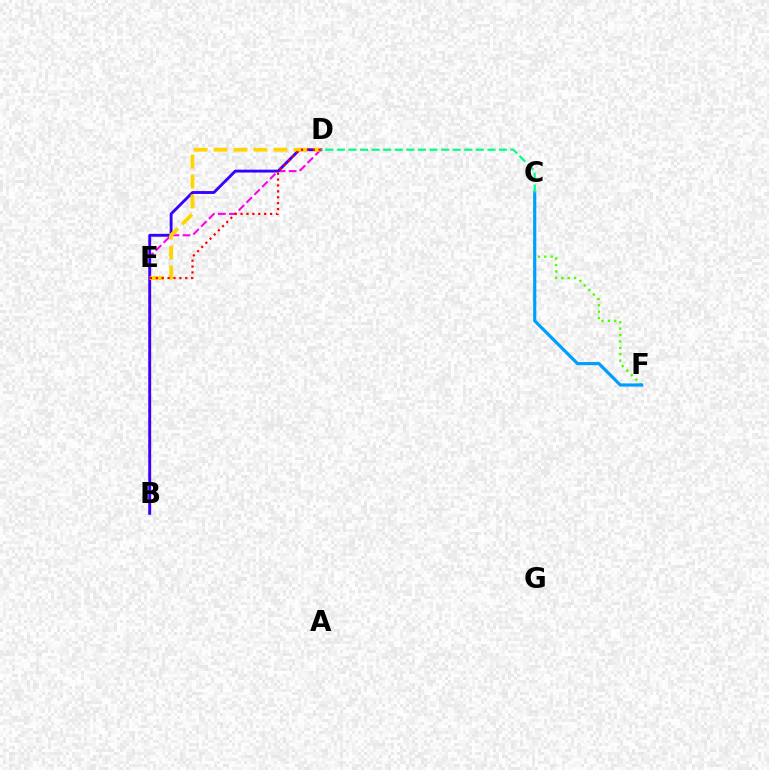{('C', 'F'): [{'color': '#4fff00', 'line_style': 'dotted', 'thickness': 1.74}, {'color': '#009eff', 'line_style': 'solid', 'thickness': 2.28}], ('B', 'D'): [{'color': '#ff00ed', 'line_style': 'dashed', 'thickness': 1.5}, {'color': '#3700ff', 'line_style': 'solid', 'thickness': 2.07}], ('D', 'E'): [{'color': '#ffd500', 'line_style': 'dashed', 'thickness': 2.71}, {'color': '#ff0000', 'line_style': 'dotted', 'thickness': 1.6}], ('C', 'D'): [{'color': '#00ff86', 'line_style': 'dashed', 'thickness': 1.57}]}